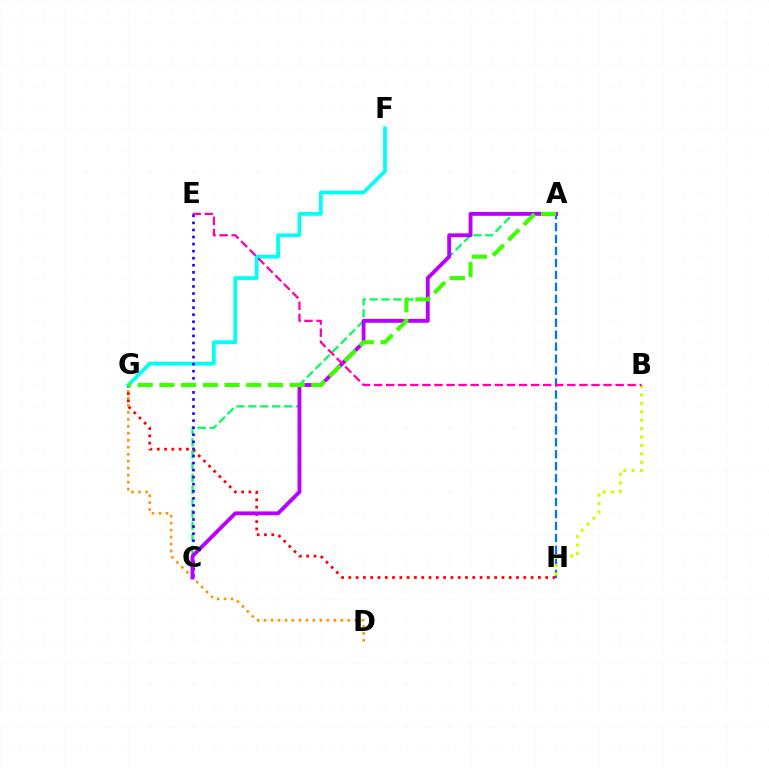{('D', 'G'): [{'color': '#ff9400', 'line_style': 'dotted', 'thickness': 1.9}], ('A', 'H'): [{'color': '#0074ff', 'line_style': 'dashed', 'thickness': 1.62}], ('G', 'H'): [{'color': '#ff0000', 'line_style': 'dotted', 'thickness': 1.98}], ('A', 'C'): [{'color': '#00ff5c', 'line_style': 'dashed', 'thickness': 1.62}, {'color': '#b900ff', 'line_style': 'solid', 'thickness': 2.78}], ('F', 'G'): [{'color': '#00fff6', 'line_style': 'solid', 'thickness': 2.71}], ('C', 'E'): [{'color': '#2500ff', 'line_style': 'dotted', 'thickness': 1.92}], ('A', 'G'): [{'color': '#3dff00', 'line_style': 'dashed', 'thickness': 2.95}], ('B', 'H'): [{'color': '#d1ff00', 'line_style': 'dotted', 'thickness': 2.28}], ('B', 'E'): [{'color': '#ff00ac', 'line_style': 'dashed', 'thickness': 1.64}]}